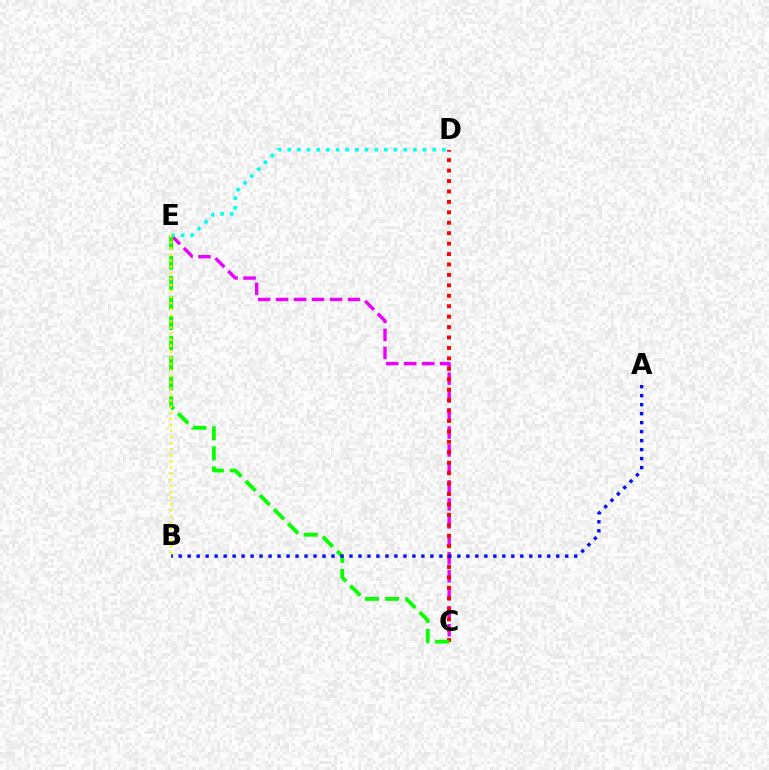{('C', 'E'): [{'color': '#ee00ff', 'line_style': 'dashed', 'thickness': 2.44}, {'color': '#08ff00', 'line_style': 'dashed', 'thickness': 2.73}], ('C', 'D'): [{'color': '#ff0000', 'line_style': 'dotted', 'thickness': 2.83}], ('D', 'E'): [{'color': '#00fff6', 'line_style': 'dotted', 'thickness': 2.63}], ('B', 'E'): [{'color': '#fcf500', 'line_style': 'dotted', 'thickness': 1.65}], ('A', 'B'): [{'color': '#0010ff', 'line_style': 'dotted', 'thickness': 2.44}]}